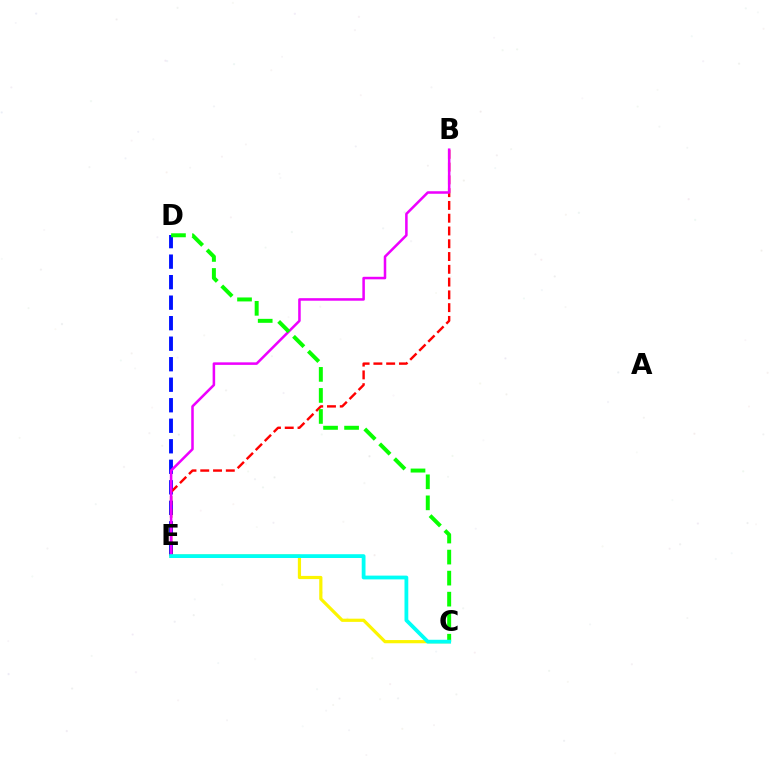{('D', 'E'): [{'color': '#0010ff', 'line_style': 'dashed', 'thickness': 2.79}], ('B', 'E'): [{'color': '#ff0000', 'line_style': 'dashed', 'thickness': 1.74}, {'color': '#ee00ff', 'line_style': 'solid', 'thickness': 1.83}], ('C', 'E'): [{'color': '#fcf500', 'line_style': 'solid', 'thickness': 2.3}, {'color': '#00fff6', 'line_style': 'solid', 'thickness': 2.73}], ('C', 'D'): [{'color': '#08ff00', 'line_style': 'dashed', 'thickness': 2.86}]}